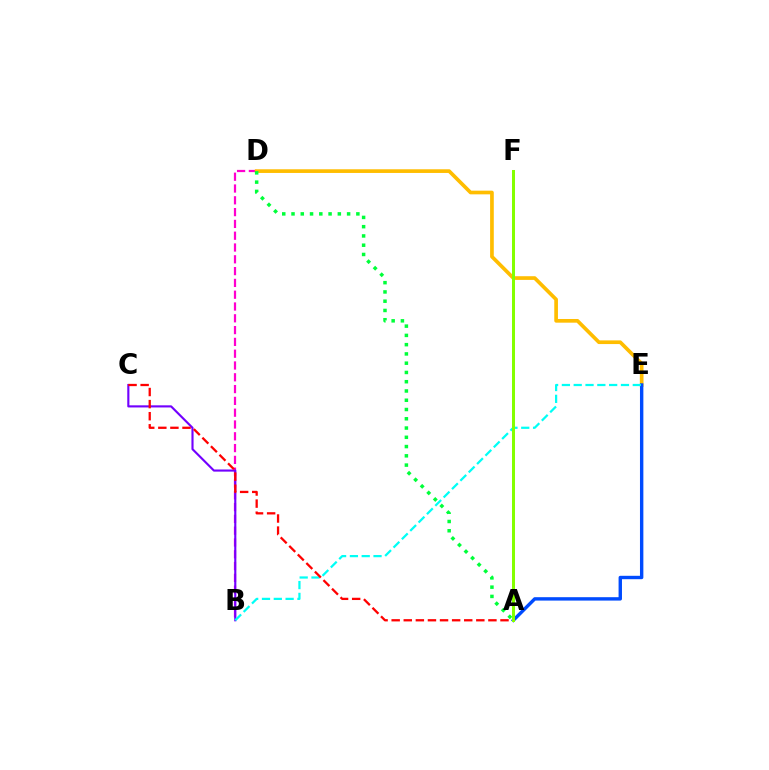{('B', 'D'): [{'color': '#ff00cf', 'line_style': 'dashed', 'thickness': 1.6}], ('D', 'E'): [{'color': '#ffbd00', 'line_style': 'solid', 'thickness': 2.65}], ('B', 'C'): [{'color': '#7200ff', 'line_style': 'solid', 'thickness': 1.53}], ('A', 'E'): [{'color': '#004bff', 'line_style': 'solid', 'thickness': 2.45}], ('A', 'D'): [{'color': '#00ff39', 'line_style': 'dotted', 'thickness': 2.52}], ('B', 'E'): [{'color': '#00fff6', 'line_style': 'dashed', 'thickness': 1.61}], ('A', 'C'): [{'color': '#ff0000', 'line_style': 'dashed', 'thickness': 1.64}], ('A', 'F'): [{'color': '#84ff00', 'line_style': 'solid', 'thickness': 2.17}]}